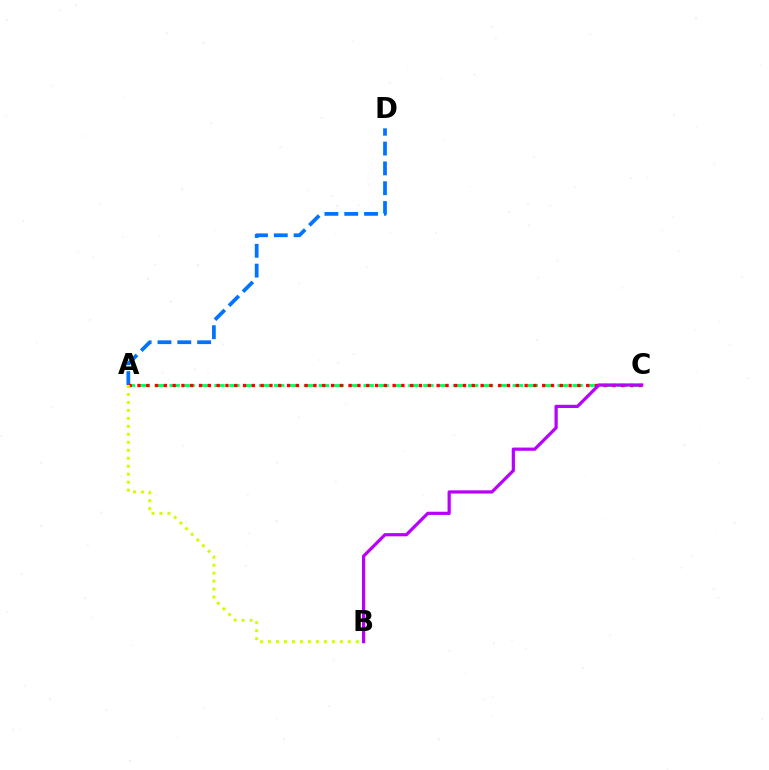{('A', 'D'): [{'color': '#0074ff', 'line_style': 'dashed', 'thickness': 2.69}], ('A', 'C'): [{'color': '#00ff5c', 'line_style': 'dashed', 'thickness': 2.03}, {'color': '#ff0000', 'line_style': 'dotted', 'thickness': 2.39}], ('B', 'C'): [{'color': '#b900ff', 'line_style': 'solid', 'thickness': 2.31}], ('A', 'B'): [{'color': '#d1ff00', 'line_style': 'dotted', 'thickness': 2.17}]}